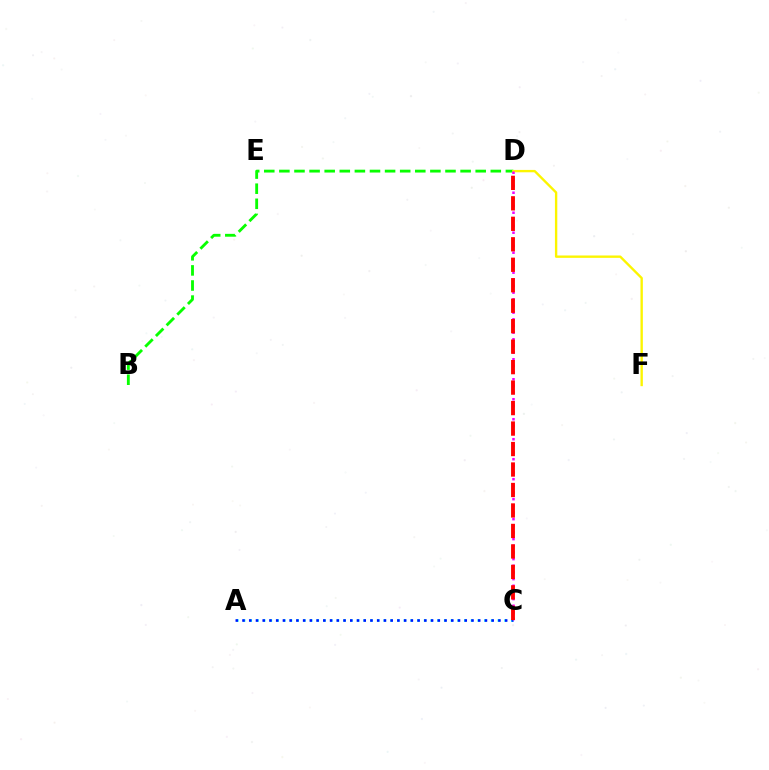{('B', 'D'): [{'color': '#08ff00', 'line_style': 'dashed', 'thickness': 2.05}], ('A', 'C'): [{'color': '#00fff6', 'line_style': 'dotted', 'thickness': 1.82}, {'color': '#0010ff', 'line_style': 'dotted', 'thickness': 1.83}], ('D', 'F'): [{'color': '#fcf500', 'line_style': 'solid', 'thickness': 1.7}], ('C', 'D'): [{'color': '#ee00ff', 'line_style': 'dotted', 'thickness': 1.81}, {'color': '#ff0000', 'line_style': 'dashed', 'thickness': 2.78}]}